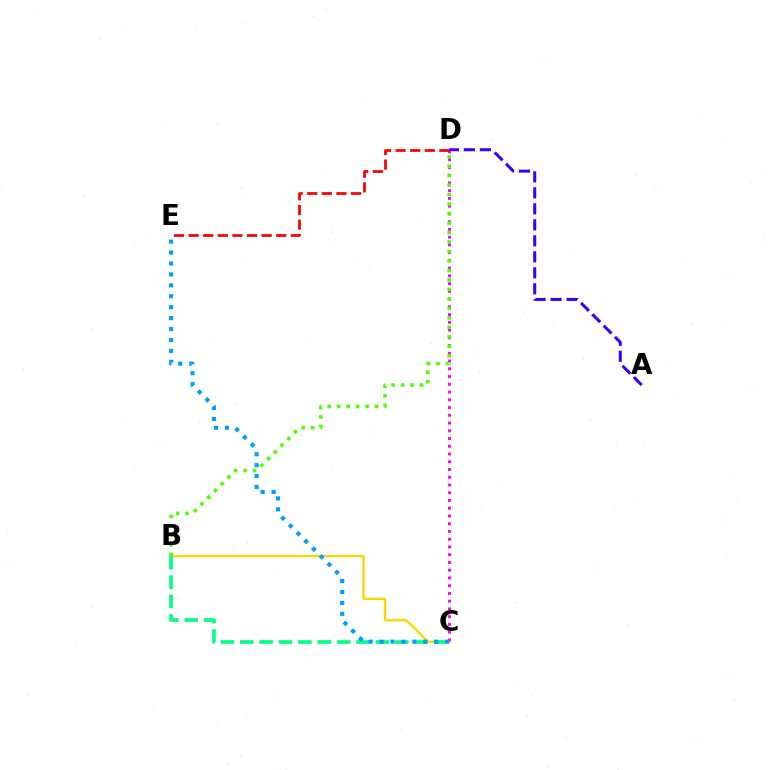{('B', 'C'): [{'color': '#ffd500', 'line_style': 'solid', 'thickness': 1.64}, {'color': '#00ff86', 'line_style': 'dashed', 'thickness': 2.63}], ('C', 'D'): [{'color': '#ff00ed', 'line_style': 'dotted', 'thickness': 2.1}], ('C', 'E'): [{'color': '#009eff', 'line_style': 'dotted', 'thickness': 2.97}], ('D', 'E'): [{'color': '#ff0000', 'line_style': 'dashed', 'thickness': 1.98}], ('A', 'D'): [{'color': '#3700ff', 'line_style': 'dashed', 'thickness': 2.17}], ('B', 'D'): [{'color': '#4fff00', 'line_style': 'dotted', 'thickness': 2.58}]}